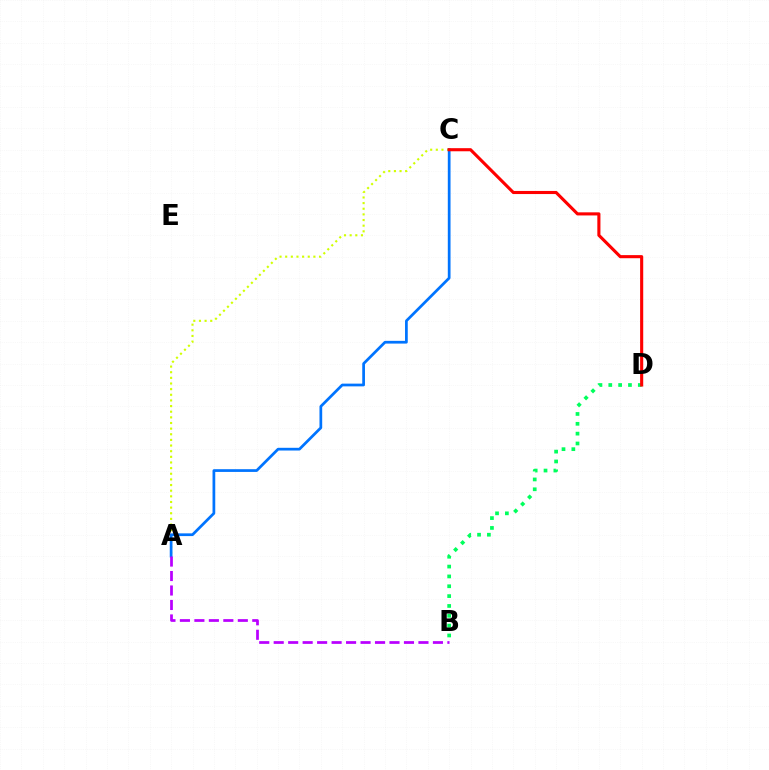{('A', 'C'): [{'color': '#d1ff00', 'line_style': 'dotted', 'thickness': 1.53}, {'color': '#0074ff', 'line_style': 'solid', 'thickness': 1.97}], ('B', 'D'): [{'color': '#00ff5c', 'line_style': 'dotted', 'thickness': 2.67}], ('A', 'B'): [{'color': '#b900ff', 'line_style': 'dashed', 'thickness': 1.97}], ('C', 'D'): [{'color': '#ff0000', 'line_style': 'solid', 'thickness': 2.23}]}